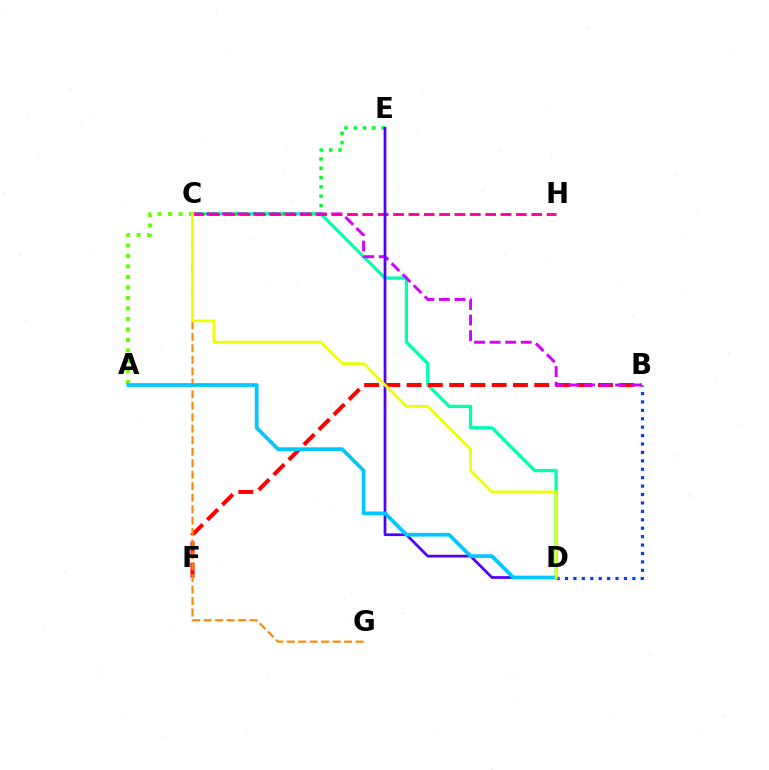{('C', 'D'): [{'color': '#00ffaf', 'line_style': 'solid', 'thickness': 2.36}, {'color': '#eeff00', 'line_style': 'solid', 'thickness': 2.0}], ('B', 'F'): [{'color': '#ff0000', 'line_style': 'dashed', 'thickness': 2.89}], ('A', 'C'): [{'color': '#66ff00', 'line_style': 'dotted', 'thickness': 2.85}], ('B', 'D'): [{'color': '#003fff', 'line_style': 'dotted', 'thickness': 2.29}], ('C', 'E'): [{'color': '#00ff27', 'line_style': 'dotted', 'thickness': 2.53}], ('B', 'C'): [{'color': '#d600ff', 'line_style': 'dashed', 'thickness': 2.12}], ('C', 'G'): [{'color': '#ff8800', 'line_style': 'dashed', 'thickness': 1.56}], ('C', 'H'): [{'color': '#ff00a0', 'line_style': 'dashed', 'thickness': 2.09}], ('D', 'E'): [{'color': '#4f00ff', 'line_style': 'solid', 'thickness': 1.97}], ('A', 'D'): [{'color': '#00c7ff', 'line_style': 'solid', 'thickness': 2.69}]}